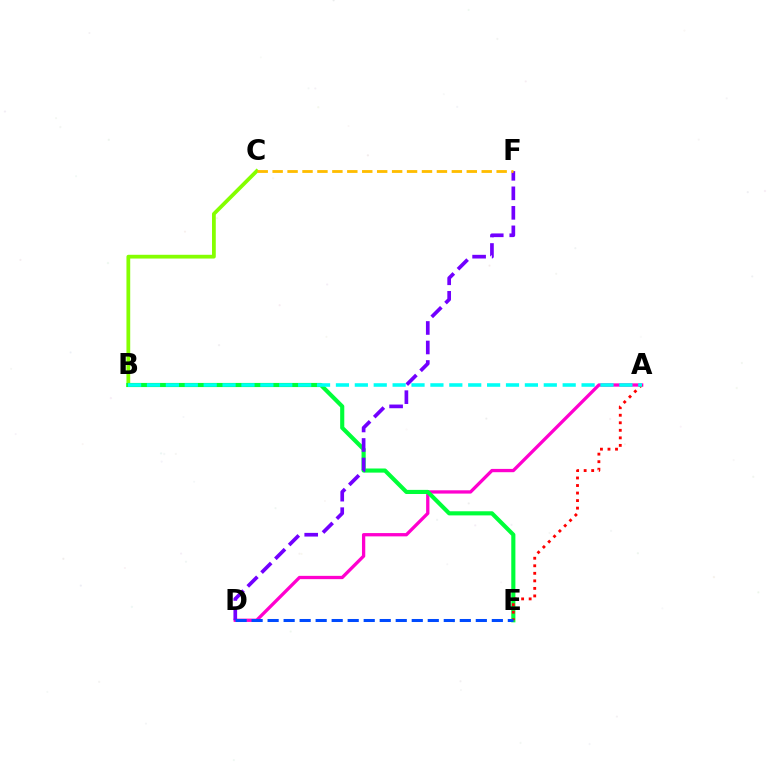{('A', 'D'): [{'color': '#ff00cf', 'line_style': 'solid', 'thickness': 2.37}], ('B', 'C'): [{'color': '#84ff00', 'line_style': 'solid', 'thickness': 2.71}], ('B', 'E'): [{'color': '#00ff39', 'line_style': 'solid', 'thickness': 2.97}], ('A', 'E'): [{'color': '#ff0000', 'line_style': 'dotted', 'thickness': 2.05}], ('D', 'F'): [{'color': '#7200ff', 'line_style': 'dashed', 'thickness': 2.65}], ('D', 'E'): [{'color': '#004bff', 'line_style': 'dashed', 'thickness': 2.18}], ('A', 'B'): [{'color': '#00fff6', 'line_style': 'dashed', 'thickness': 2.57}], ('C', 'F'): [{'color': '#ffbd00', 'line_style': 'dashed', 'thickness': 2.03}]}